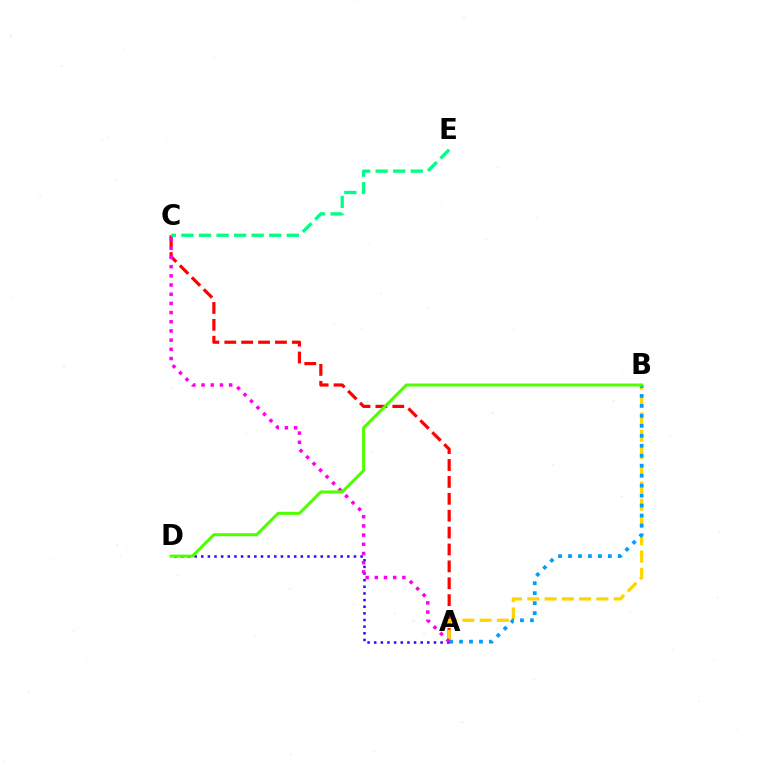{('A', 'C'): [{'color': '#ff0000', 'line_style': 'dashed', 'thickness': 2.3}, {'color': '#ff00ed', 'line_style': 'dotted', 'thickness': 2.5}], ('A', 'B'): [{'color': '#ffd500', 'line_style': 'dashed', 'thickness': 2.35}, {'color': '#009eff', 'line_style': 'dotted', 'thickness': 2.71}], ('A', 'D'): [{'color': '#3700ff', 'line_style': 'dotted', 'thickness': 1.8}], ('C', 'E'): [{'color': '#00ff86', 'line_style': 'dashed', 'thickness': 2.39}], ('B', 'D'): [{'color': '#4fff00', 'line_style': 'solid', 'thickness': 2.16}]}